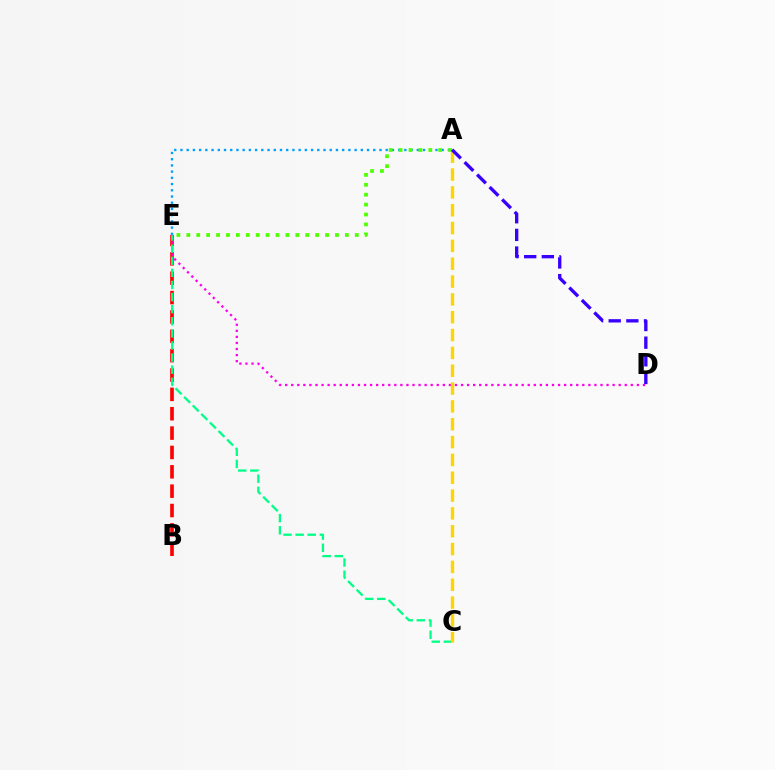{('B', 'E'): [{'color': '#ff0000', 'line_style': 'dashed', 'thickness': 2.63}], ('A', 'E'): [{'color': '#009eff', 'line_style': 'dotted', 'thickness': 1.69}, {'color': '#4fff00', 'line_style': 'dotted', 'thickness': 2.69}], ('D', 'E'): [{'color': '#ff00ed', 'line_style': 'dotted', 'thickness': 1.65}], ('C', 'E'): [{'color': '#00ff86', 'line_style': 'dashed', 'thickness': 1.64}], ('A', 'C'): [{'color': '#ffd500', 'line_style': 'dashed', 'thickness': 2.42}], ('A', 'D'): [{'color': '#3700ff', 'line_style': 'dashed', 'thickness': 2.4}]}